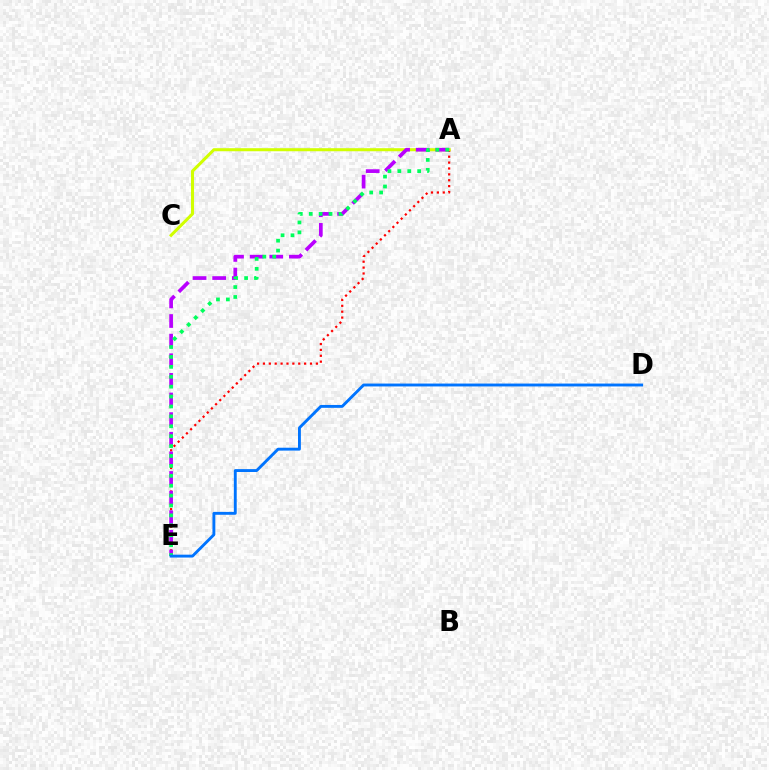{('A', 'E'): [{'color': '#ff0000', 'line_style': 'dotted', 'thickness': 1.6}, {'color': '#b900ff', 'line_style': 'dashed', 'thickness': 2.67}, {'color': '#00ff5c', 'line_style': 'dotted', 'thickness': 2.69}], ('A', 'C'): [{'color': '#d1ff00', 'line_style': 'solid', 'thickness': 2.19}], ('D', 'E'): [{'color': '#0074ff', 'line_style': 'solid', 'thickness': 2.08}]}